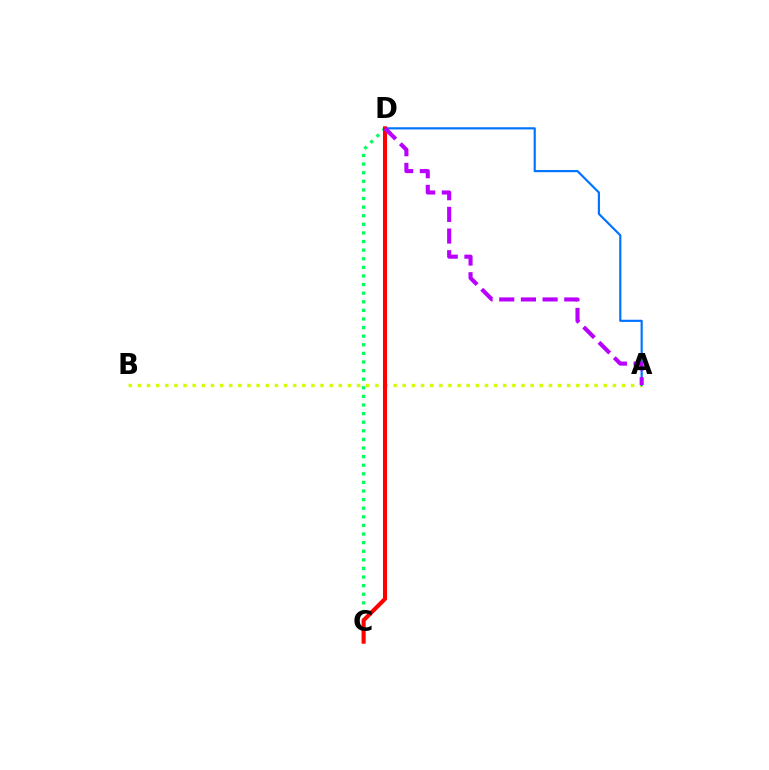{('A', 'B'): [{'color': '#d1ff00', 'line_style': 'dotted', 'thickness': 2.48}], ('A', 'D'): [{'color': '#0074ff', 'line_style': 'solid', 'thickness': 1.57}, {'color': '#b900ff', 'line_style': 'dashed', 'thickness': 2.95}], ('C', 'D'): [{'color': '#00ff5c', 'line_style': 'dotted', 'thickness': 2.34}, {'color': '#ff0000', 'line_style': 'solid', 'thickness': 2.93}]}